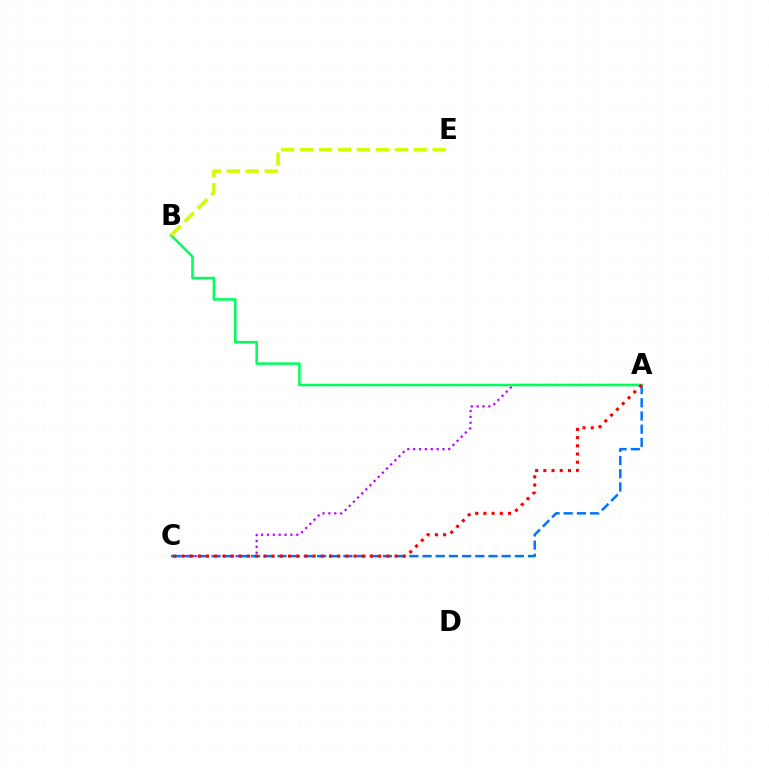{('A', 'C'): [{'color': '#b900ff', 'line_style': 'dotted', 'thickness': 1.59}, {'color': '#0074ff', 'line_style': 'dashed', 'thickness': 1.79}, {'color': '#ff0000', 'line_style': 'dotted', 'thickness': 2.23}], ('A', 'B'): [{'color': '#00ff5c', 'line_style': 'solid', 'thickness': 1.84}], ('B', 'E'): [{'color': '#d1ff00', 'line_style': 'dashed', 'thickness': 2.57}]}